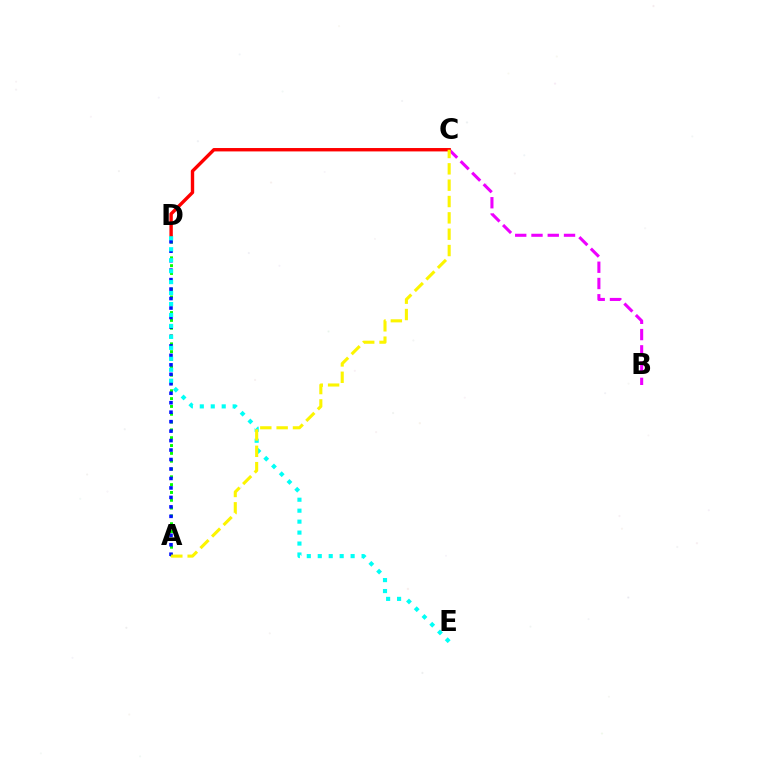{('B', 'C'): [{'color': '#ee00ff', 'line_style': 'dashed', 'thickness': 2.21}], ('A', 'D'): [{'color': '#08ff00', 'line_style': 'dotted', 'thickness': 2.12}, {'color': '#0010ff', 'line_style': 'dotted', 'thickness': 2.57}], ('C', 'D'): [{'color': '#ff0000', 'line_style': 'solid', 'thickness': 2.44}], ('D', 'E'): [{'color': '#00fff6', 'line_style': 'dotted', 'thickness': 2.98}], ('A', 'C'): [{'color': '#fcf500', 'line_style': 'dashed', 'thickness': 2.22}]}